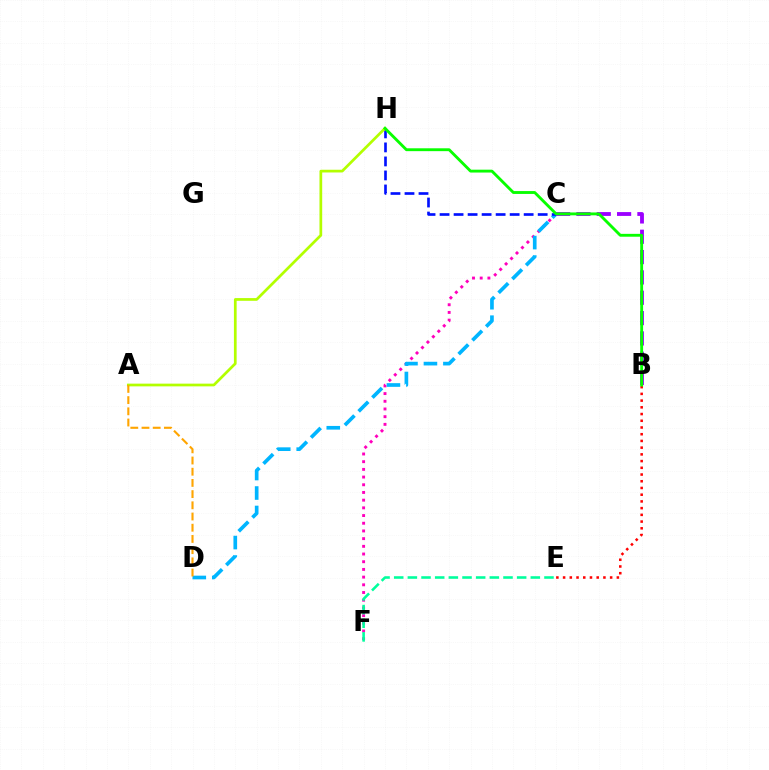{('C', 'F'): [{'color': '#ff00bd', 'line_style': 'dotted', 'thickness': 2.09}], ('C', 'D'): [{'color': '#00b5ff', 'line_style': 'dashed', 'thickness': 2.64}], ('C', 'H'): [{'color': '#0010ff', 'line_style': 'dashed', 'thickness': 1.9}], ('A', 'H'): [{'color': '#b3ff00', 'line_style': 'solid', 'thickness': 1.96}], ('E', 'F'): [{'color': '#00ff9d', 'line_style': 'dashed', 'thickness': 1.86}], ('A', 'D'): [{'color': '#ffa500', 'line_style': 'dashed', 'thickness': 1.52}], ('B', 'C'): [{'color': '#9b00ff', 'line_style': 'dashed', 'thickness': 2.76}], ('B', 'E'): [{'color': '#ff0000', 'line_style': 'dotted', 'thickness': 1.83}], ('B', 'H'): [{'color': '#08ff00', 'line_style': 'solid', 'thickness': 2.06}]}